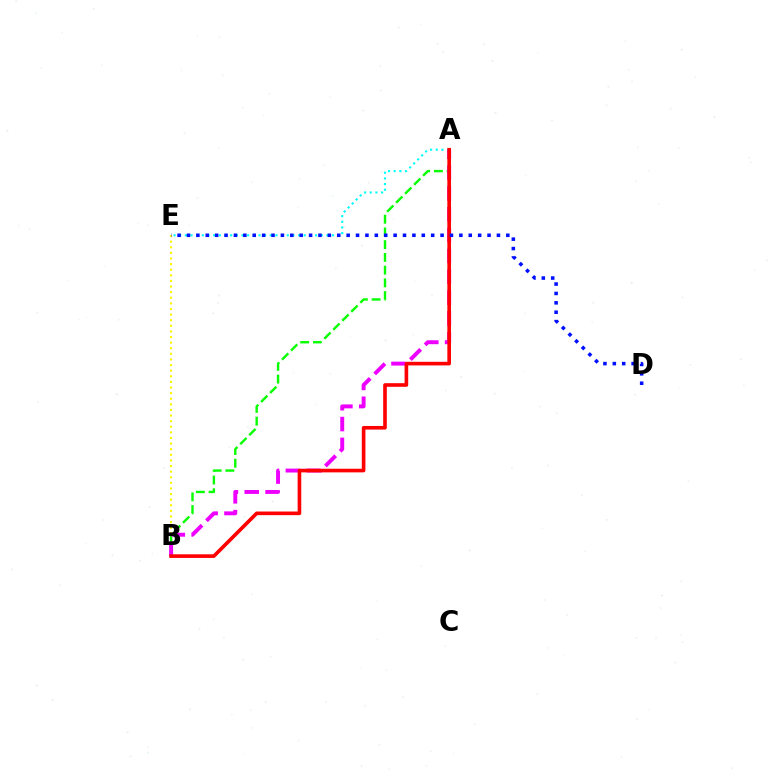{('B', 'E'): [{'color': '#fcf500', 'line_style': 'dotted', 'thickness': 1.52}], ('A', 'E'): [{'color': '#00fff6', 'line_style': 'dotted', 'thickness': 1.54}], ('A', 'B'): [{'color': '#08ff00', 'line_style': 'dashed', 'thickness': 1.73}, {'color': '#ee00ff', 'line_style': 'dashed', 'thickness': 2.83}, {'color': '#ff0000', 'line_style': 'solid', 'thickness': 2.61}], ('D', 'E'): [{'color': '#0010ff', 'line_style': 'dotted', 'thickness': 2.55}]}